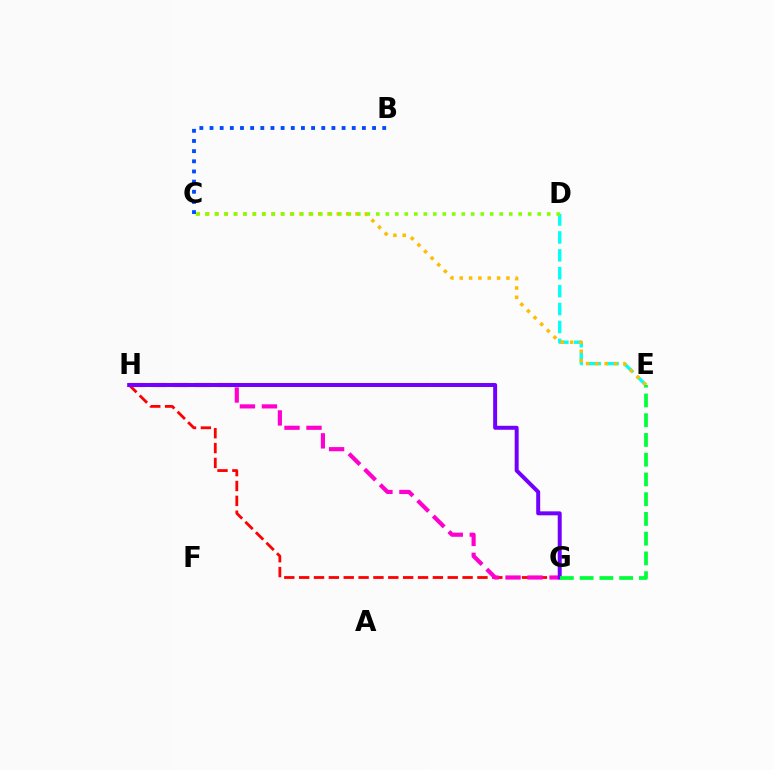{('G', 'H'): [{'color': '#ff0000', 'line_style': 'dashed', 'thickness': 2.02}, {'color': '#ff00cf', 'line_style': 'dashed', 'thickness': 2.99}, {'color': '#7200ff', 'line_style': 'solid', 'thickness': 2.86}], ('D', 'E'): [{'color': '#00fff6', 'line_style': 'dashed', 'thickness': 2.43}], ('C', 'E'): [{'color': '#ffbd00', 'line_style': 'dotted', 'thickness': 2.54}], ('C', 'D'): [{'color': '#84ff00', 'line_style': 'dotted', 'thickness': 2.58}], ('E', 'G'): [{'color': '#00ff39', 'line_style': 'dashed', 'thickness': 2.68}], ('B', 'C'): [{'color': '#004bff', 'line_style': 'dotted', 'thickness': 2.76}]}